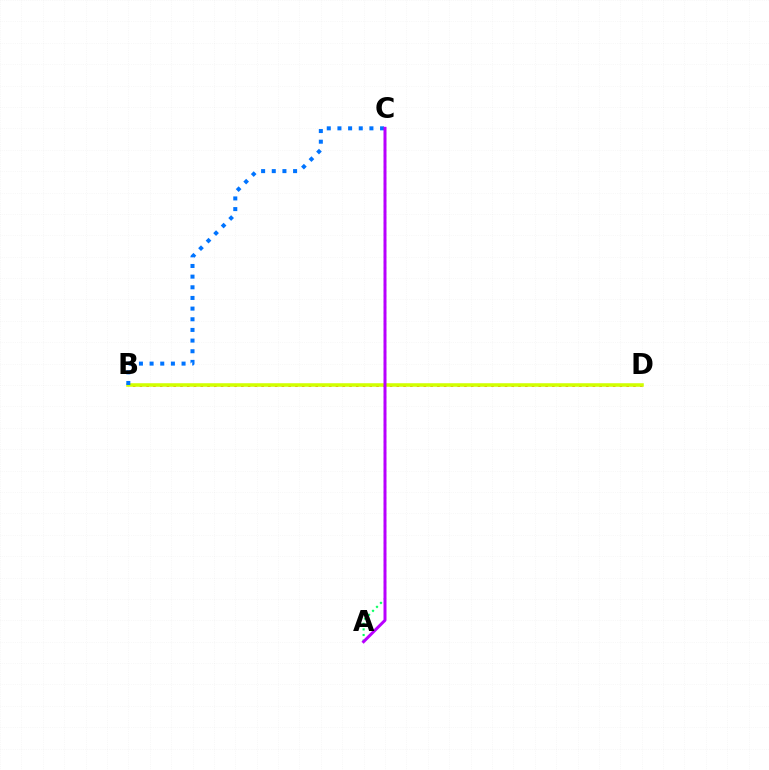{('B', 'D'): [{'color': '#ff0000', 'line_style': 'dotted', 'thickness': 1.84}, {'color': '#d1ff00', 'line_style': 'solid', 'thickness': 2.55}], ('A', 'C'): [{'color': '#00ff5c', 'line_style': 'dotted', 'thickness': 1.52}, {'color': '#b900ff', 'line_style': 'solid', 'thickness': 2.15}], ('B', 'C'): [{'color': '#0074ff', 'line_style': 'dotted', 'thickness': 2.9}]}